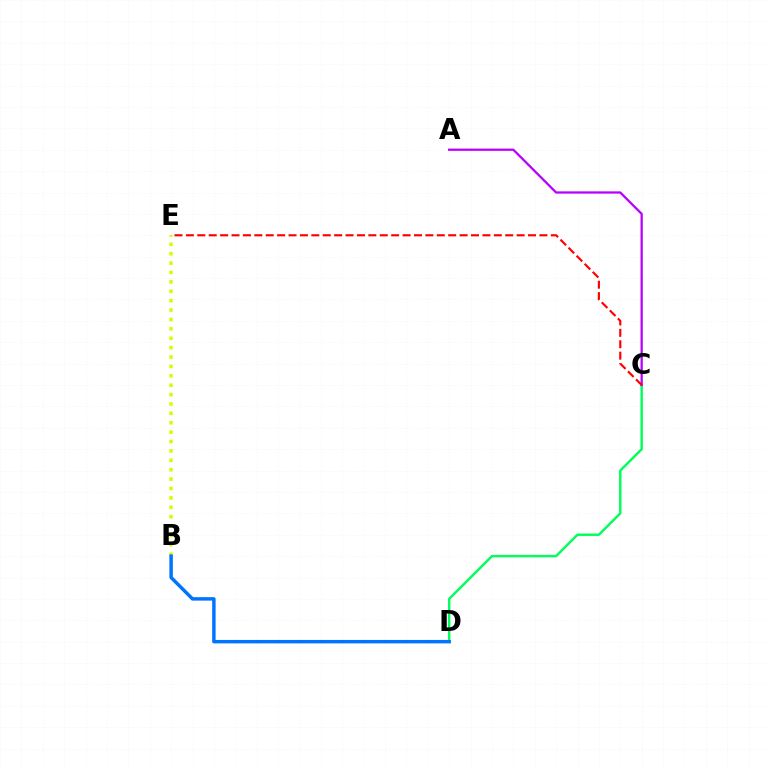{('C', 'D'): [{'color': '#00ff5c', 'line_style': 'solid', 'thickness': 1.75}], ('B', 'E'): [{'color': '#d1ff00', 'line_style': 'dotted', 'thickness': 2.55}], ('A', 'C'): [{'color': '#b900ff', 'line_style': 'solid', 'thickness': 1.63}], ('C', 'E'): [{'color': '#ff0000', 'line_style': 'dashed', 'thickness': 1.55}], ('B', 'D'): [{'color': '#0074ff', 'line_style': 'solid', 'thickness': 2.48}]}